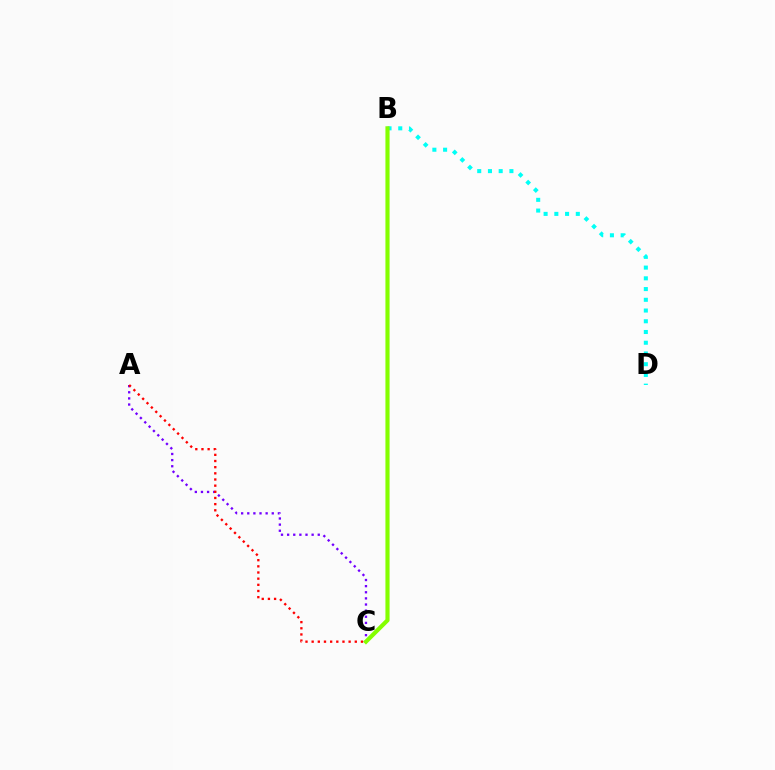{('A', 'C'): [{'color': '#7200ff', 'line_style': 'dotted', 'thickness': 1.66}, {'color': '#ff0000', 'line_style': 'dotted', 'thickness': 1.67}], ('B', 'D'): [{'color': '#00fff6', 'line_style': 'dotted', 'thickness': 2.92}], ('B', 'C'): [{'color': '#84ff00', 'line_style': 'solid', 'thickness': 2.98}]}